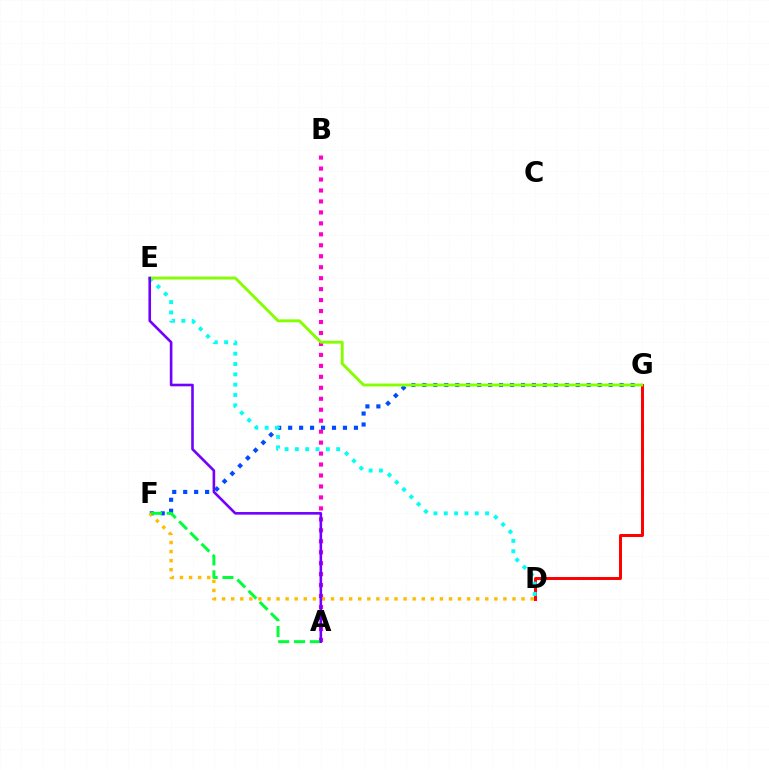{('F', 'G'): [{'color': '#004bff', 'line_style': 'dotted', 'thickness': 2.98}], ('A', 'B'): [{'color': '#ff00cf', 'line_style': 'dotted', 'thickness': 2.98}], ('D', 'G'): [{'color': '#ff0000', 'line_style': 'solid', 'thickness': 2.14}], ('D', 'F'): [{'color': '#ffbd00', 'line_style': 'dotted', 'thickness': 2.47}], ('D', 'E'): [{'color': '#00fff6', 'line_style': 'dotted', 'thickness': 2.8}], ('A', 'F'): [{'color': '#00ff39', 'line_style': 'dashed', 'thickness': 2.15}], ('E', 'G'): [{'color': '#84ff00', 'line_style': 'solid', 'thickness': 2.08}], ('A', 'E'): [{'color': '#7200ff', 'line_style': 'solid', 'thickness': 1.88}]}